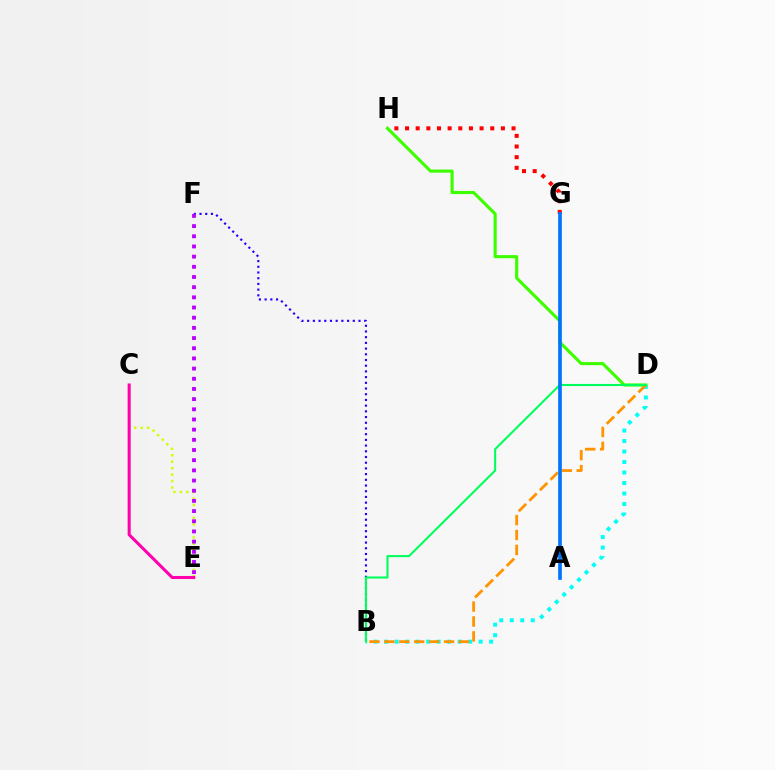{('G', 'H'): [{'color': '#ff0000', 'line_style': 'dotted', 'thickness': 2.89}], ('B', 'F'): [{'color': '#2500ff', 'line_style': 'dotted', 'thickness': 1.55}], ('C', 'E'): [{'color': '#d1ff00', 'line_style': 'dotted', 'thickness': 1.76}, {'color': '#ff00ac', 'line_style': 'solid', 'thickness': 2.19}], ('E', 'F'): [{'color': '#b900ff', 'line_style': 'dotted', 'thickness': 2.77}], ('B', 'D'): [{'color': '#00fff6', 'line_style': 'dotted', 'thickness': 2.85}, {'color': '#ff9400', 'line_style': 'dashed', 'thickness': 2.03}, {'color': '#00ff5c', 'line_style': 'solid', 'thickness': 1.5}], ('D', 'H'): [{'color': '#3dff00', 'line_style': 'solid', 'thickness': 2.25}], ('A', 'G'): [{'color': '#0074ff', 'line_style': 'solid', 'thickness': 2.63}]}